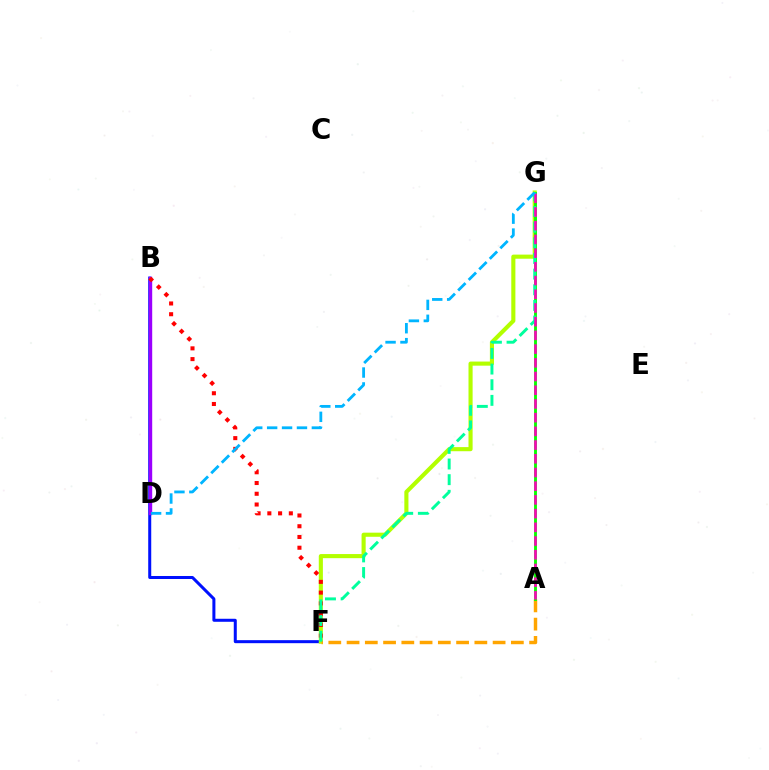{('B', 'F'): [{'color': '#0010ff', 'line_style': 'solid', 'thickness': 2.17}, {'color': '#ff0000', 'line_style': 'dotted', 'thickness': 2.92}], ('B', 'D'): [{'color': '#9b00ff', 'line_style': 'solid', 'thickness': 2.45}], ('F', 'G'): [{'color': '#b3ff00', 'line_style': 'solid', 'thickness': 2.96}, {'color': '#00ff9d', 'line_style': 'dashed', 'thickness': 2.13}], ('A', 'F'): [{'color': '#ffa500', 'line_style': 'dashed', 'thickness': 2.48}], ('A', 'G'): [{'color': '#08ff00', 'line_style': 'solid', 'thickness': 2.07}, {'color': '#ff00bd', 'line_style': 'dashed', 'thickness': 1.86}], ('D', 'G'): [{'color': '#00b5ff', 'line_style': 'dashed', 'thickness': 2.03}]}